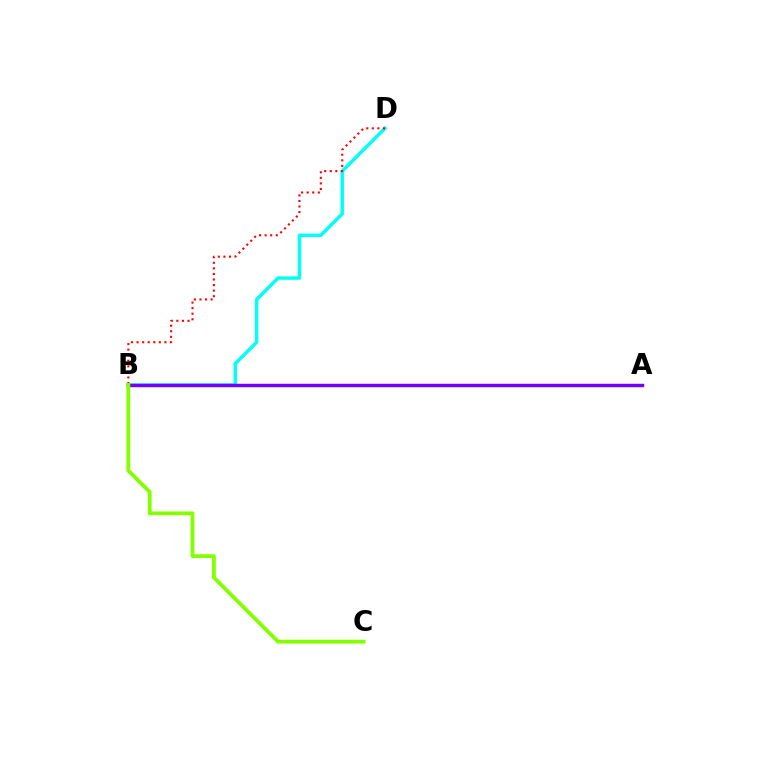{('B', 'D'): [{'color': '#00fff6', 'line_style': 'solid', 'thickness': 2.5}, {'color': '#ff0000', 'line_style': 'dotted', 'thickness': 1.51}], ('A', 'B'): [{'color': '#7200ff', 'line_style': 'solid', 'thickness': 2.46}], ('B', 'C'): [{'color': '#84ff00', 'line_style': 'solid', 'thickness': 2.75}]}